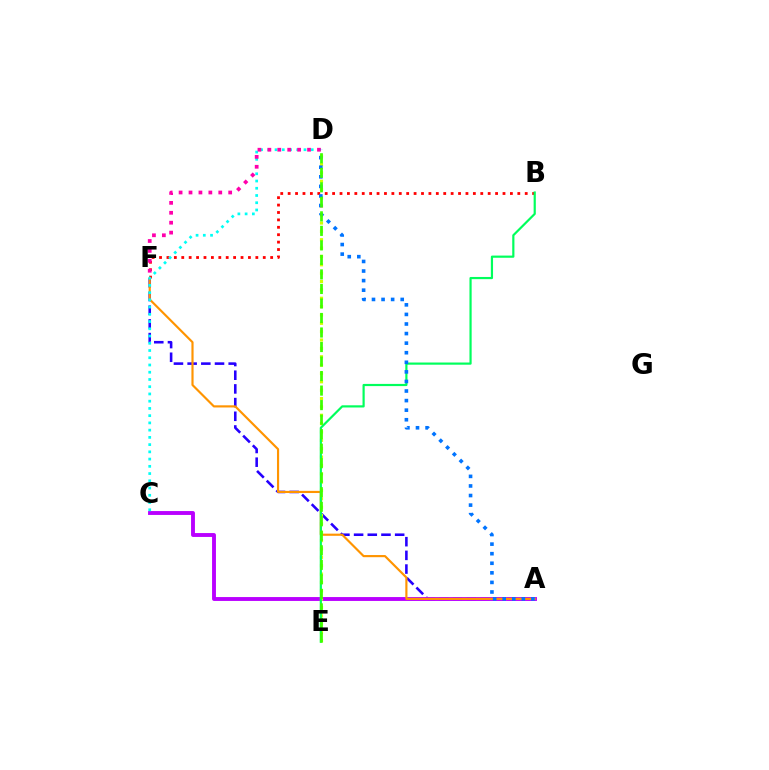{('A', 'F'): [{'color': '#2500ff', 'line_style': 'dashed', 'thickness': 1.86}, {'color': '#ff9400', 'line_style': 'solid', 'thickness': 1.56}], ('B', 'F'): [{'color': '#ff0000', 'line_style': 'dotted', 'thickness': 2.01}], ('A', 'C'): [{'color': '#b900ff', 'line_style': 'solid', 'thickness': 2.8}], ('C', 'D'): [{'color': '#00fff6', 'line_style': 'dotted', 'thickness': 1.97}], ('D', 'F'): [{'color': '#ff00ac', 'line_style': 'dotted', 'thickness': 2.69}], ('D', 'E'): [{'color': '#d1ff00', 'line_style': 'dotted', 'thickness': 2.27}, {'color': '#3dff00', 'line_style': 'dashed', 'thickness': 1.97}], ('B', 'E'): [{'color': '#00ff5c', 'line_style': 'solid', 'thickness': 1.57}], ('A', 'D'): [{'color': '#0074ff', 'line_style': 'dotted', 'thickness': 2.6}]}